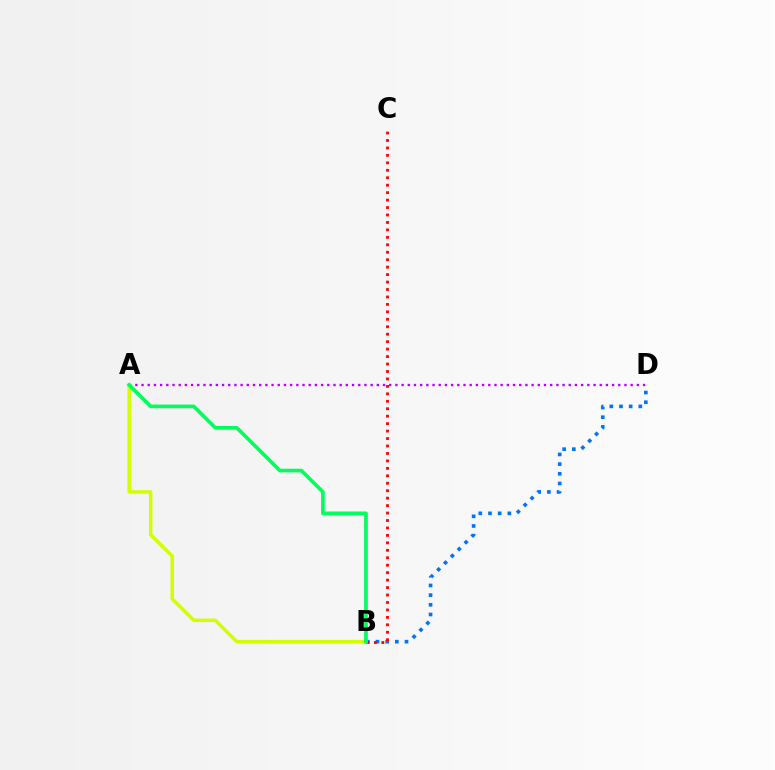{('A', 'D'): [{'color': '#b900ff', 'line_style': 'dotted', 'thickness': 1.68}], ('B', 'D'): [{'color': '#0074ff', 'line_style': 'dotted', 'thickness': 2.63}], ('B', 'C'): [{'color': '#ff0000', 'line_style': 'dotted', 'thickness': 2.02}], ('A', 'B'): [{'color': '#d1ff00', 'line_style': 'solid', 'thickness': 2.52}, {'color': '#00ff5c', 'line_style': 'solid', 'thickness': 2.64}]}